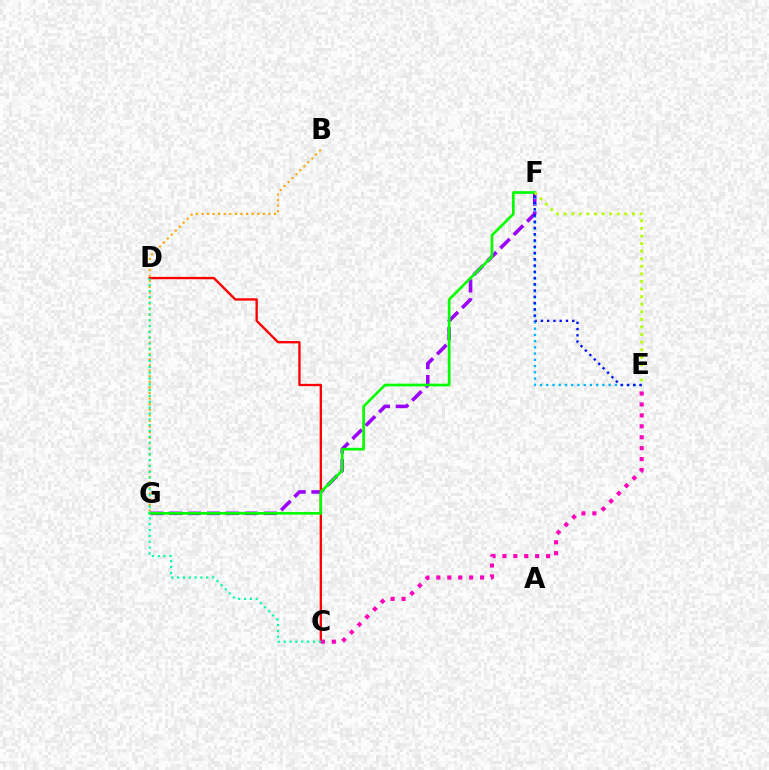{('B', 'G'): [{'color': '#ffa500', 'line_style': 'dotted', 'thickness': 1.52}], ('F', 'G'): [{'color': '#9b00ff', 'line_style': 'dashed', 'thickness': 2.57}, {'color': '#08ff00', 'line_style': 'solid', 'thickness': 1.94}], ('C', 'D'): [{'color': '#ff0000', 'line_style': 'solid', 'thickness': 1.68}, {'color': '#00ff9d', 'line_style': 'dotted', 'thickness': 1.58}], ('E', 'F'): [{'color': '#00b5ff', 'line_style': 'dotted', 'thickness': 1.69}, {'color': '#0010ff', 'line_style': 'dotted', 'thickness': 1.7}, {'color': '#b3ff00', 'line_style': 'dotted', 'thickness': 2.06}], ('C', 'E'): [{'color': '#ff00bd', 'line_style': 'dotted', 'thickness': 2.97}]}